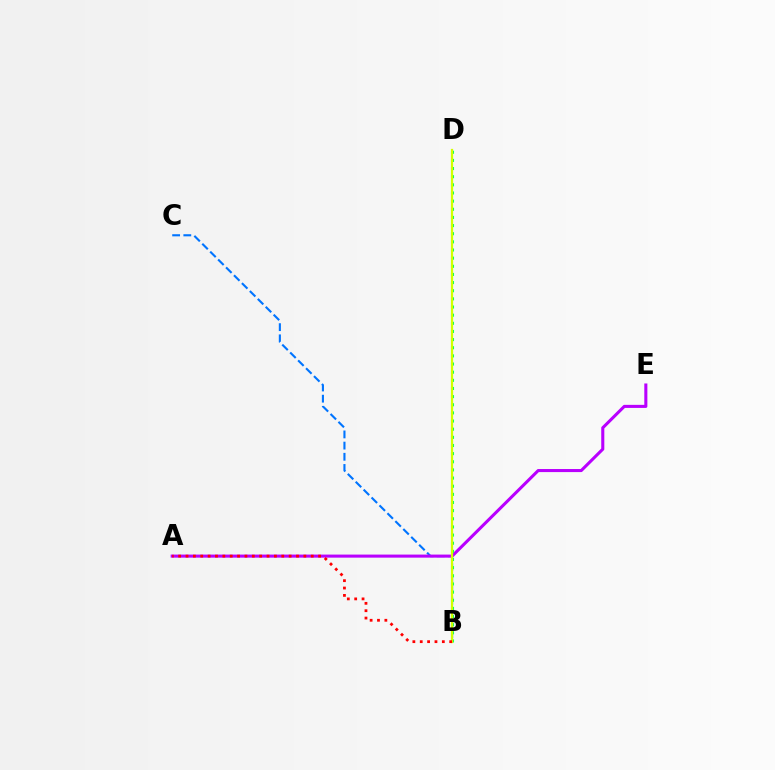{('B', 'C'): [{'color': '#0074ff', 'line_style': 'dashed', 'thickness': 1.52}], ('A', 'E'): [{'color': '#b900ff', 'line_style': 'solid', 'thickness': 2.21}], ('B', 'D'): [{'color': '#00ff5c', 'line_style': 'dotted', 'thickness': 2.21}, {'color': '#d1ff00', 'line_style': 'solid', 'thickness': 1.62}], ('A', 'B'): [{'color': '#ff0000', 'line_style': 'dotted', 'thickness': 2.0}]}